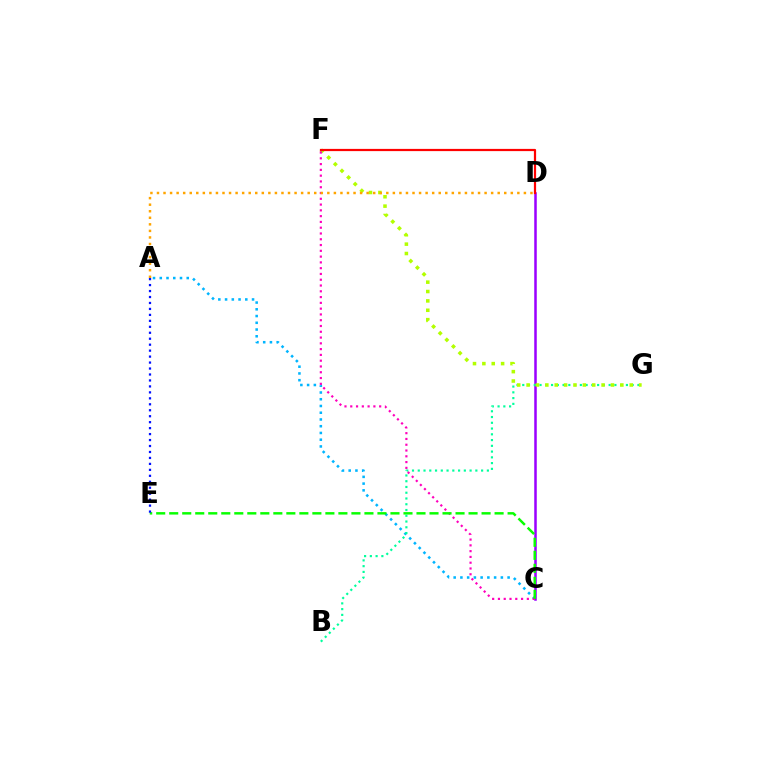{('A', 'C'): [{'color': '#00b5ff', 'line_style': 'dotted', 'thickness': 1.83}], ('C', 'D'): [{'color': '#9b00ff', 'line_style': 'solid', 'thickness': 1.82}], ('B', 'G'): [{'color': '#00ff9d', 'line_style': 'dotted', 'thickness': 1.56}], ('F', 'G'): [{'color': '#b3ff00', 'line_style': 'dotted', 'thickness': 2.55}], ('C', 'F'): [{'color': '#ff00bd', 'line_style': 'dotted', 'thickness': 1.57}], ('C', 'E'): [{'color': '#08ff00', 'line_style': 'dashed', 'thickness': 1.77}], ('A', 'E'): [{'color': '#0010ff', 'line_style': 'dotted', 'thickness': 1.62}], ('A', 'D'): [{'color': '#ffa500', 'line_style': 'dotted', 'thickness': 1.78}], ('D', 'F'): [{'color': '#ff0000', 'line_style': 'solid', 'thickness': 1.59}]}